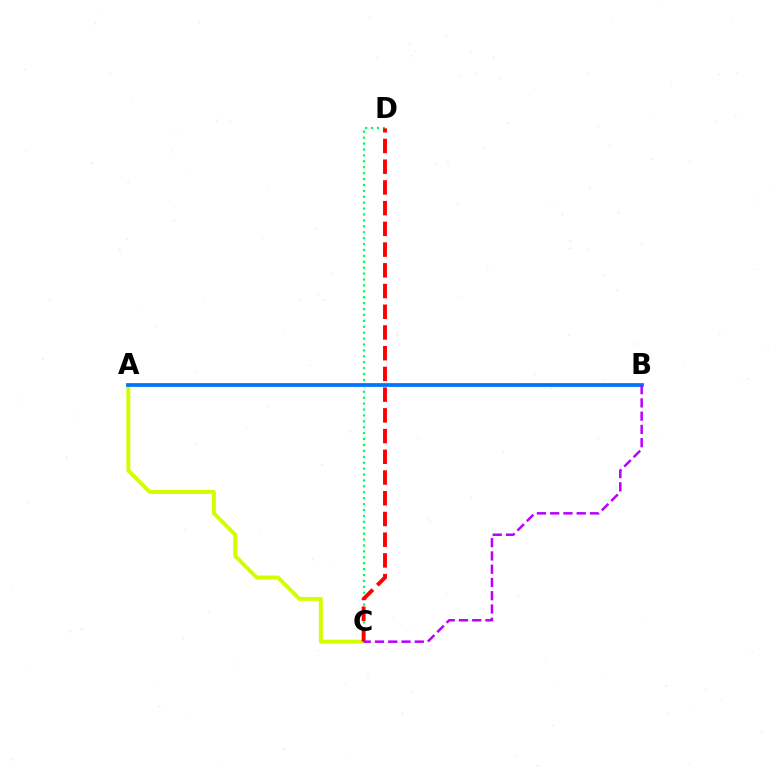{('C', 'D'): [{'color': '#00ff5c', 'line_style': 'dotted', 'thickness': 1.61}, {'color': '#ff0000', 'line_style': 'dashed', 'thickness': 2.81}], ('A', 'C'): [{'color': '#d1ff00', 'line_style': 'solid', 'thickness': 2.84}], ('A', 'B'): [{'color': '#0074ff', 'line_style': 'solid', 'thickness': 2.69}], ('B', 'C'): [{'color': '#b900ff', 'line_style': 'dashed', 'thickness': 1.8}]}